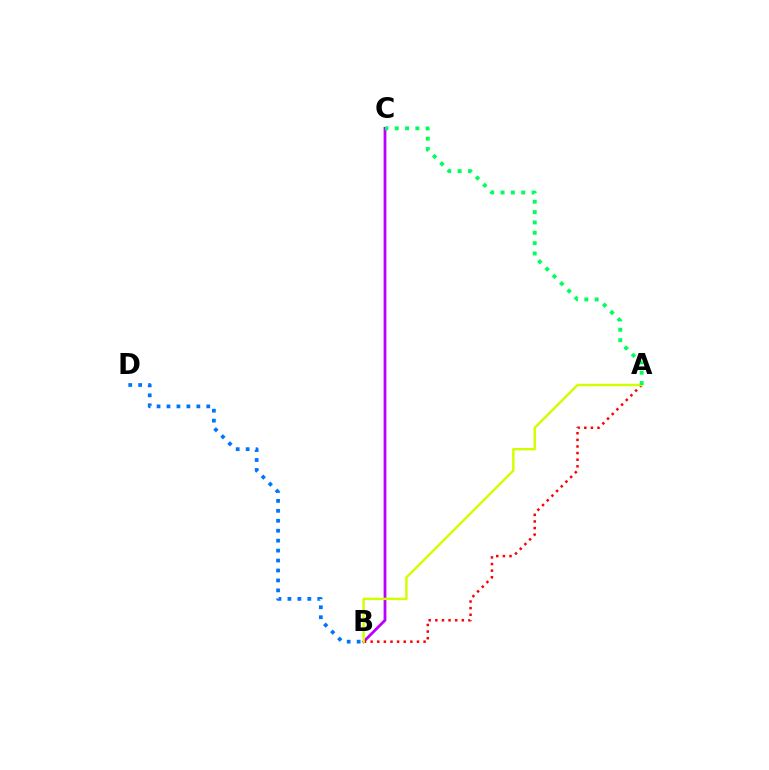{('B', 'D'): [{'color': '#0074ff', 'line_style': 'dotted', 'thickness': 2.7}], ('B', 'C'): [{'color': '#b900ff', 'line_style': 'solid', 'thickness': 2.01}], ('A', 'B'): [{'color': '#ff0000', 'line_style': 'dotted', 'thickness': 1.8}, {'color': '#d1ff00', 'line_style': 'solid', 'thickness': 1.76}], ('A', 'C'): [{'color': '#00ff5c', 'line_style': 'dotted', 'thickness': 2.81}]}